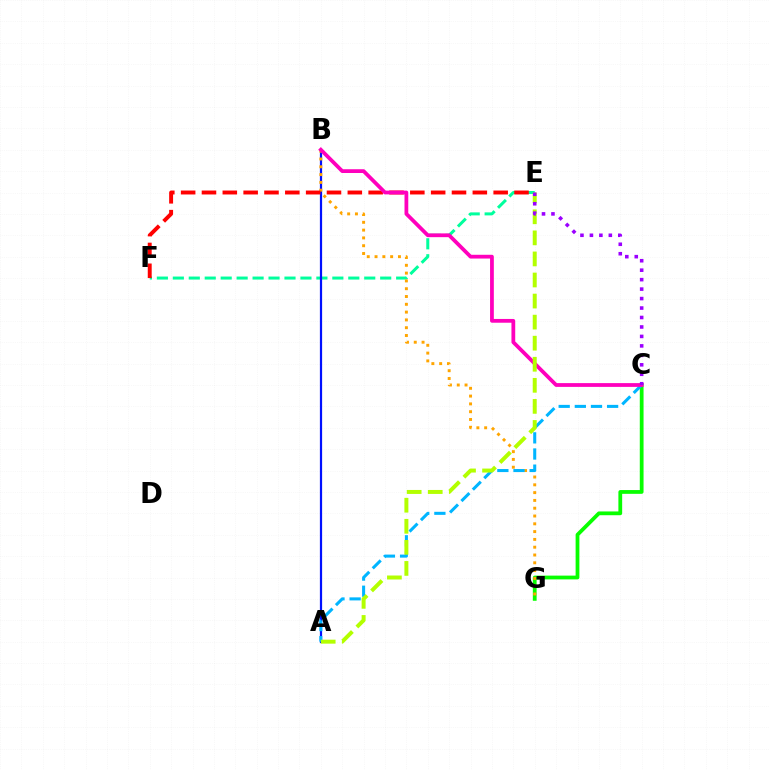{('E', 'F'): [{'color': '#00ff9d', 'line_style': 'dashed', 'thickness': 2.17}, {'color': '#ff0000', 'line_style': 'dashed', 'thickness': 2.83}], ('A', 'B'): [{'color': '#0010ff', 'line_style': 'solid', 'thickness': 1.6}], ('C', 'G'): [{'color': '#08ff00', 'line_style': 'solid', 'thickness': 2.72}], ('B', 'G'): [{'color': '#ffa500', 'line_style': 'dotted', 'thickness': 2.12}], ('A', 'C'): [{'color': '#00b5ff', 'line_style': 'dashed', 'thickness': 2.19}], ('B', 'C'): [{'color': '#ff00bd', 'line_style': 'solid', 'thickness': 2.71}], ('A', 'E'): [{'color': '#b3ff00', 'line_style': 'dashed', 'thickness': 2.86}], ('C', 'E'): [{'color': '#9b00ff', 'line_style': 'dotted', 'thickness': 2.57}]}